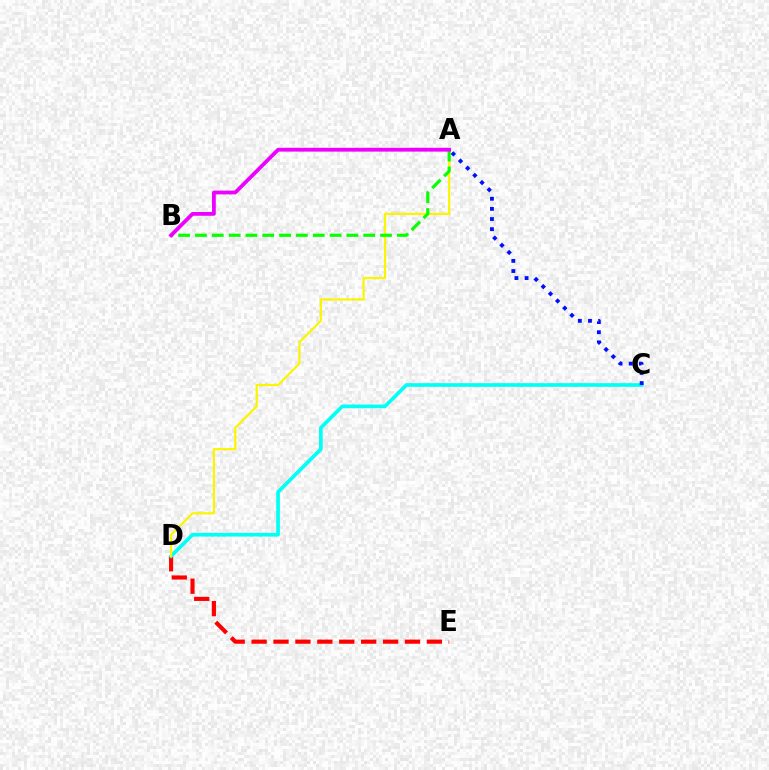{('D', 'E'): [{'color': '#ff0000', 'line_style': 'dashed', 'thickness': 2.98}], ('C', 'D'): [{'color': '#00fff6', 'line_style': 'solid', 'thickness': 2.64}], ('A', 'C'): [{'color': '#0010ff', 'line_style': 'dotted', 'thickness': 2.76}], ('A', 'D'): [{'color': '#fcf500', 'line_style': 'solid', 'thickness': 1.59}], ('A', 'B'): [{'color': '#08ff00', 'line_style': 'dashed', 'thickness': 2.29}, {'color': '#ee00ff', 'line_style': 'solid', 'thickness': 2.72}]}